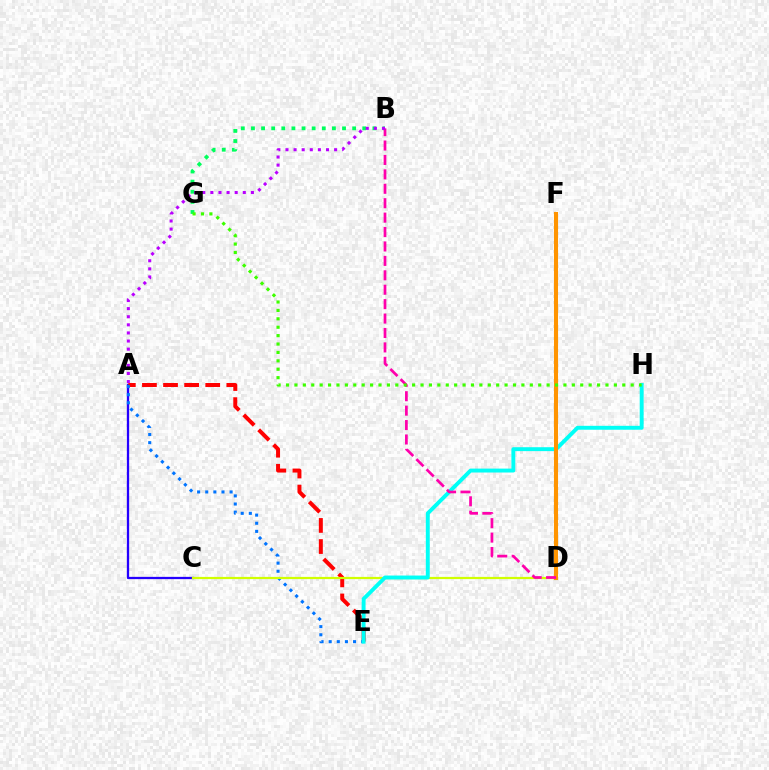{('A', 'C'): [{'color': '#2500ff', 'line_style': 'solid', 'thickness': 1.63}], ('A', 'E'): [{'color': '#ff0000', 'line_style': 'dashed', 'thickness': 2.87}, {'color': '#0074ff', 'line_style': 'dotted', 'thickness': 2.21}], ('C', 'D'): [{'color': '#d1ff00', 'line_style': 'solid', 'thickness': 1.59}], ('B', 'G'): [{'color': '#00ff5c', 'line_style': 'dotted', 'thickness': 2.75}], ('E', 'H'): [{'color': '#00fff6', 'line_style': 'solid', 'thickness': 2.82}], ('D', 'F'): [{'color': '#ff9400', 'line_style': 'solid', 'thickness': 2.93}], ('B', 'D'): [{'color': '#ff00ac', 'line_style': 'dashed', 'thickness': 1.96}], ('A', 'B'): [{'color': '#b900ff', 'line_style': 'dotted', 'thickness': 2.2}], ('G', 'H'): [{'color': '#3dff00', 'line_style': 'dotted', 'thickness': 2.28}]}